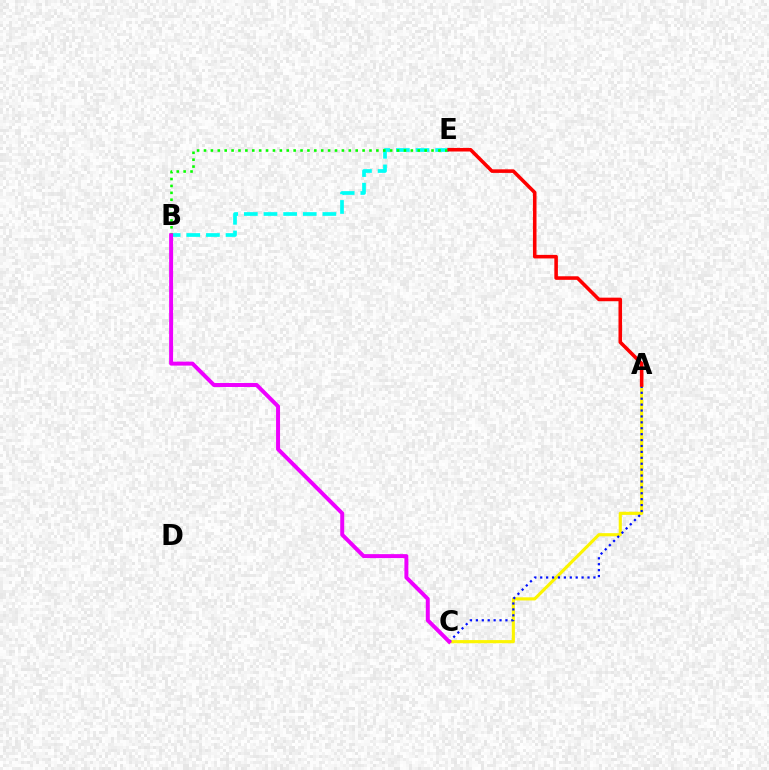{('A', 'C'): [{'color': '#fcf500', 'line_style': 'solid', 'thickness': 2.25}, {'color': '#0010ff', 'line_style': 'dotted', 'thickness': 1.61}], ('B', 'E'): [{'color': '#00fff6', 'line_style': 'dashed', 'thickness': 2.67}, {'color': '#08ff00', 'line_style': 'dotted', 'thickness': 1.87}], ('A', 'E'): [{'color': '#ff0000', 'line_style': 'solid', 'thickness': 2.57}], ('B', 'C'): [{'color': '#ee00ff', 'line_style': 'solid', 'thickness': 2.86}]}